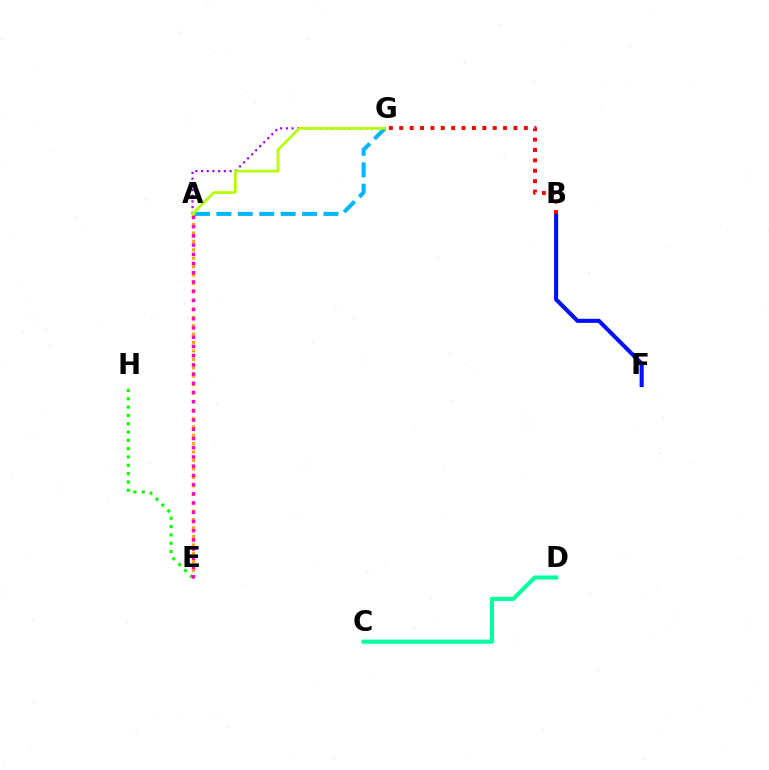{('A', 'G'): [{'color': '#9b00ff', 'line_style': 'dotted', 'thickness': 1.55}, {'color': '#00b5ff', 'line_style': 'dashed', 'thickness': 2.91}, {'color': '#b3ff00', 'line_style': 'solid', 'thickness': 1.95}], ('A', 'E'): [{'color': '#ffa500', 'line_style': 'dotted', 'thickness': 2.29}, {'color': '#ff00bd', 'line_style': 'dotted', 'thickness': 2.5}], ('B', 'F'): [{'color': '#0010ff', 'line_style': 'solid', 'thickness': 2.95}], ('E', 'H'): [{'color': '#08ff00', 'line_style': 'dotted', 'thickness': 2.26}], ('C', 'D'): [{'color': '#00ff9d', 'line_style': 'solid', 'thickness': 2.95}], ('B', 'G'): [{'color': '#ff0000', 'line_style': 'dotted', 'thickness': 2.82}]}